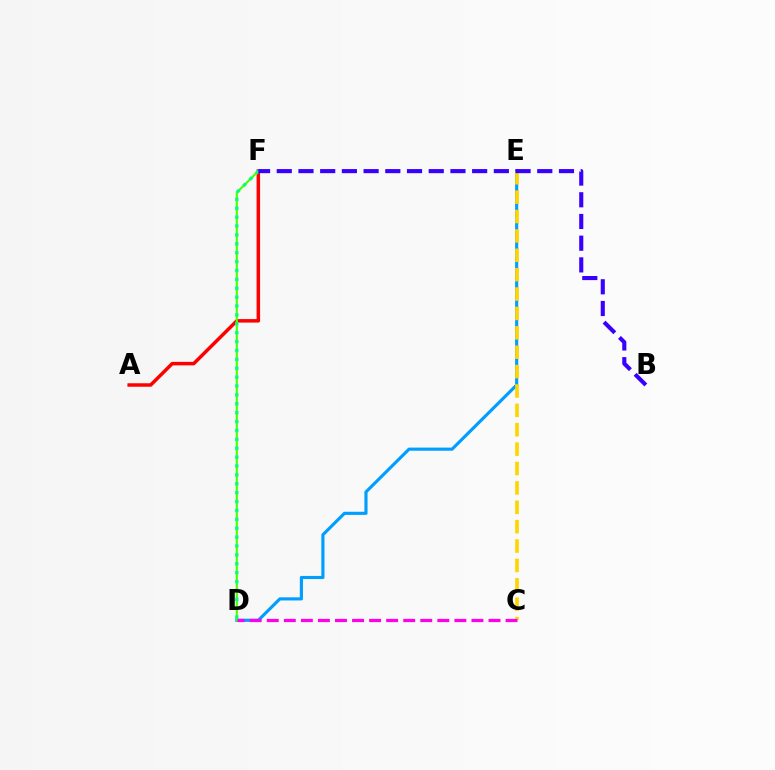{('D', 'E'): [{'color': '#009eff', 'line_style': 'solid', 'thickness': 2.26}], ('C', 'E'): [{'color': '#ffd500', 'line_style': 'dashed', 'thickness': 2.63}], ('A', 'F'): [{'color': '#ff0000', 'line_style': 'solid', 'thickness': 2.51}], ('D', 'F'): [{'color': '#4fff00', 'line_style': 'solid', 'thickness': 1.57}, {'color': '#00ff86', 'line_style': 'dotted', 'thickness': 2.41}], ('B', 'F'): [{'color': '#3700ff', 'line_style': 'dashed', 'thickness': 2.95}], ('C', 'D'): [{'color': '#ff00ed', 'line_style': 'dashed', 'thickness': 2.32}]}